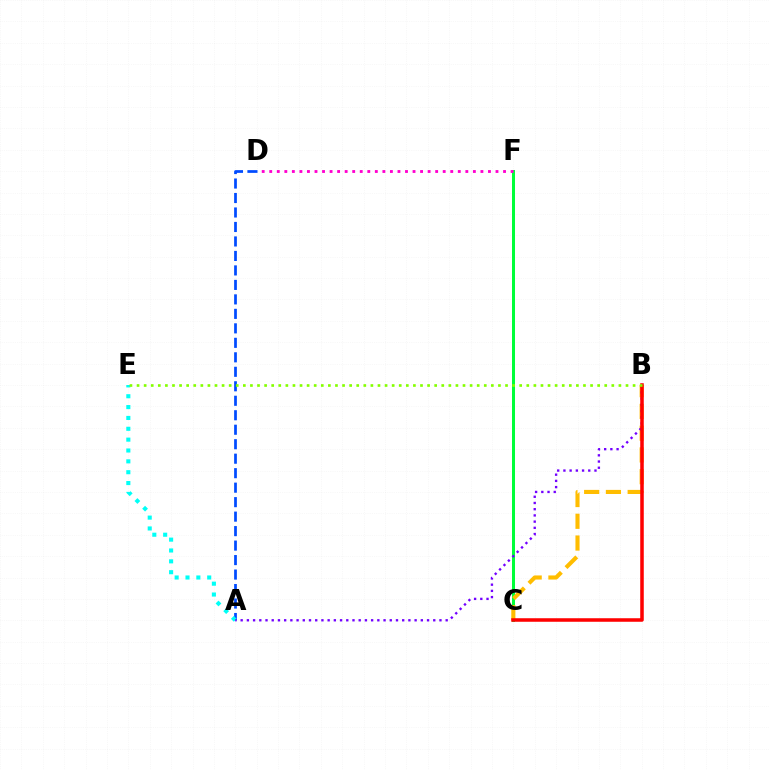{('A', 'D'): [{'color': '#004bff', 'line_style': 'dashed', 'thickness': 1.97}], ('C', 'F'): [{'color': '#00ff39', 'line_style': 'solid', 'thickness': 2.17}], ('A', 'E'): [{'color': '#00fff6', 'line_style': 'dotted', 'thickness': 2.95}], ('B', 'C'): [{'color': '#ffbd00', 'line_style': 'dashed', 'thickness': 2.96}, {'color': '#ff0000', 'line_style': 'solid', 'thickness': 2.54}], ('A', 'B'): [{'color': '#7200ff', 'line_style': 'dotted', 'thickness': 1.69}], ('D', 'F'): [{'color': '#ff00cf', 'line_style': 'dotted', 'thickness': 2.05}], ('B', 'E'): [{'color': '#84ff00', 'line_style': 'dotted', 'thickness': 1.93}]}